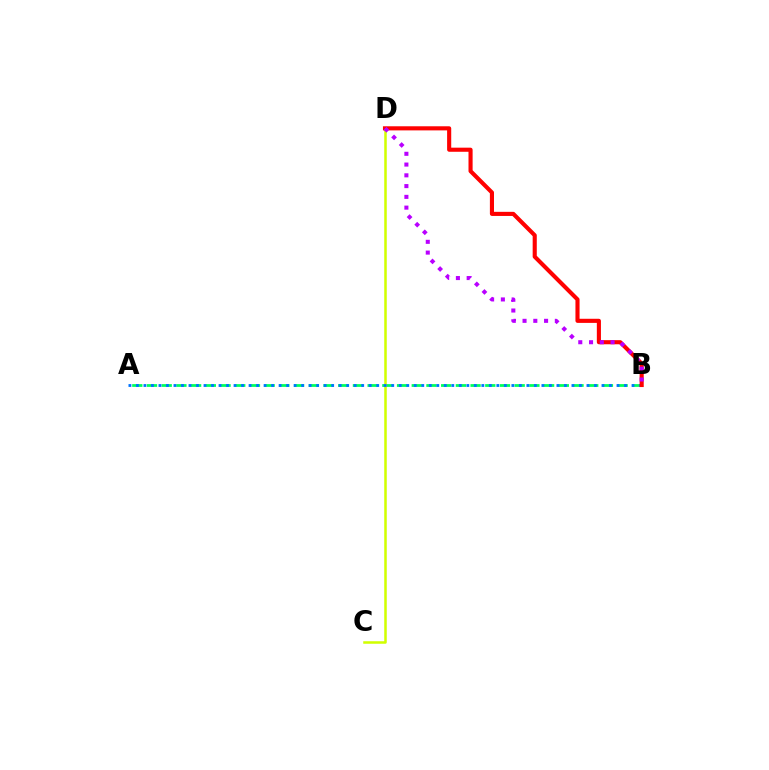{('A', 'B'): [{'color': '#00ff5c', 'line_style': 'dashed', 'thickness': 2.0}, {'color': '#0074ff', 'line_style': 'dotted', 'thickness': 2.04}], ('C', 'D'): [{'color': '#d1ff00', 'line_style': 'solid', 'thickness': 1.82}], ('B', 'D'): [{'color': '#ff0000', 'line_style': 'solid', 'thickness': 2.96}, {'color': '#b900ff', 'line_style': 'dotted', 'thickness': 2.92}]}